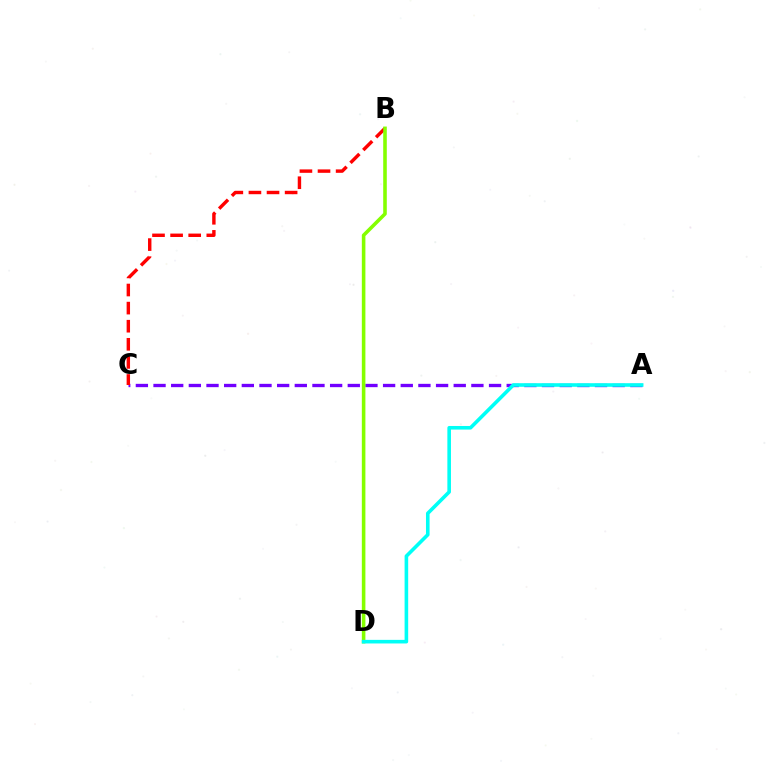{('A', 'C'): [{'color': '#7200ff', 'line_style': 'dashed', 'thickness': 2.4}], ('B', 'C'): [{'color': '#ff0000', 'line_style': 'dashed', 'thickness': 2.46}], ('B', 'D'): [{'color': '#84ff00', 'line_style': 'solid', 'thickness': 2.58}], ('A', 'D'): [{'color': '#00fff6', 'line_style': 'solid', 'thickness': 2.59}]}